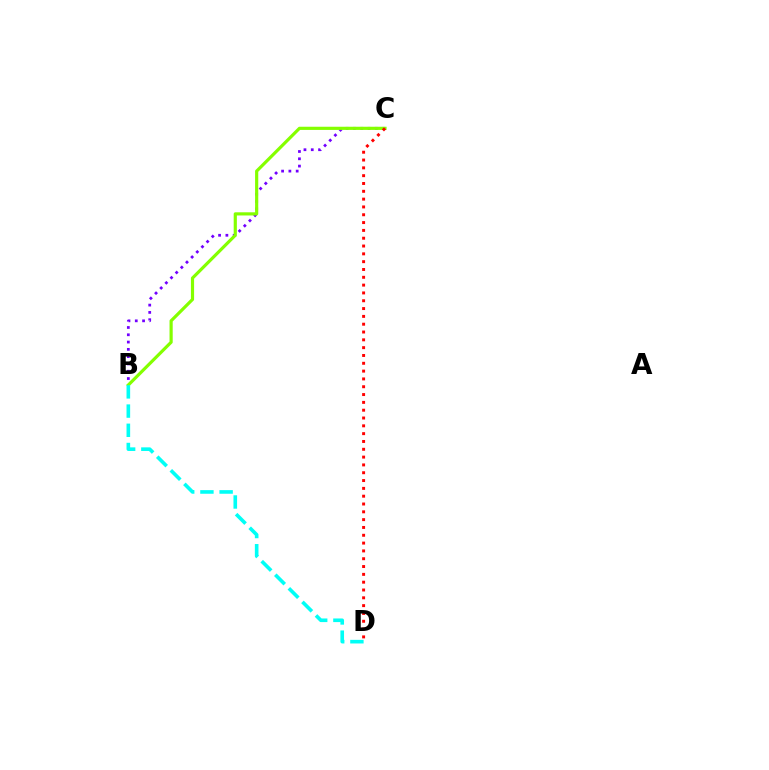{('B', 'C'): [{'color': '#7200ff', 'line_style': 'dotted', 'thickness': 1.98}, {'color': '#84ff00', 'line_style': 'solid', 'thickness': 2.29}], ('C', 'D'): [{'color': '#ff0000', 'line_style': 'dotted', 'thickness': 2.12}], ('B', 'D'): [{'color': '#00fff6', 'line_style': 'dashed', 'thickness': 2.61}]}